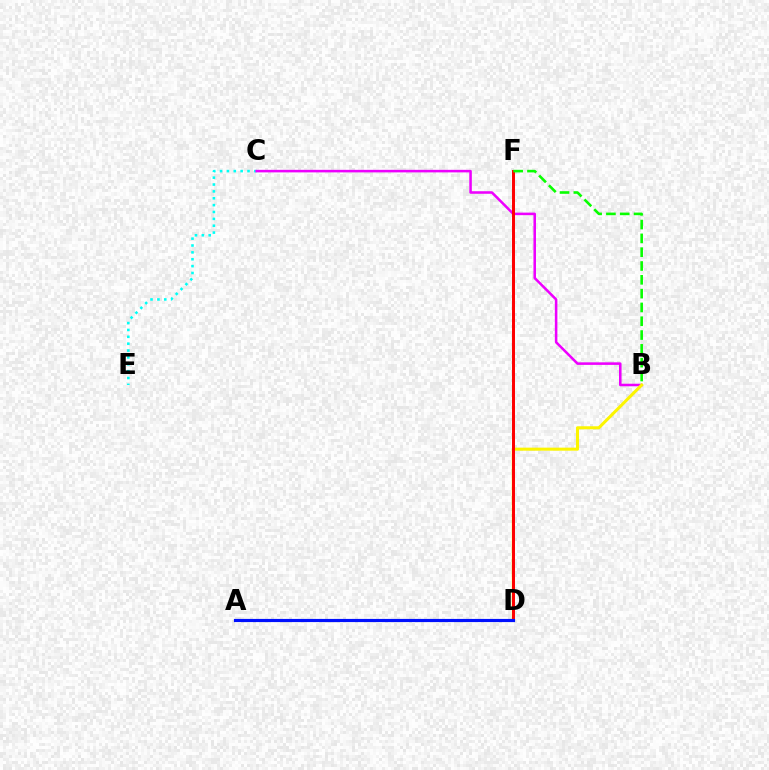{('C', 'E'): [{'color': '#00fff6', 'line_style': 'dotted', 'thickness': 1.86}], ('B', 'C'): [{'color': '#ee00ff', 'line_style': 'solid', 'thickness': 1.84}], ('B', 'D'): [{'color': '#fcf500', 'line_style': 'solid', 'thickness': 2.19}], ('D', 'F'): [{'color': '#ff0000', 'line_style': 'solid', 'thickness': 2.14}], ('A', 'D'): [{'color': '#0010ff', 'line_style': 'solid', 'thickness': 2.28}], ('B', 'F'): [{'color': '#08ff00', 'line_style': 'dashed', 'thickness': 1.88}]}